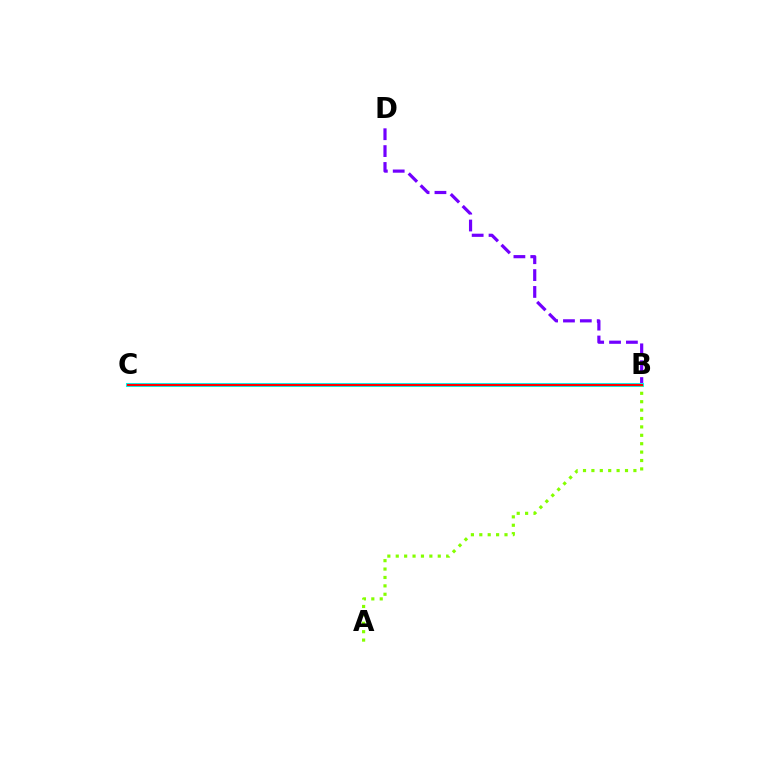{('B', 'D'): [{'color': '#7200ff', 'line_style': 'dashed', 'thickness': 2.29}], ('B', 'C'): [{'color': '#00fff6', 'line_style': 'solid', 'thickness': 2.91}, {'color': '#ff0000', 'line_style': 'solid', 'thickness': 1.58}], ('A', 'B'): [{'color': '#84ff00', 'line_style': 'dotted', 'thickness': 2.28}]}